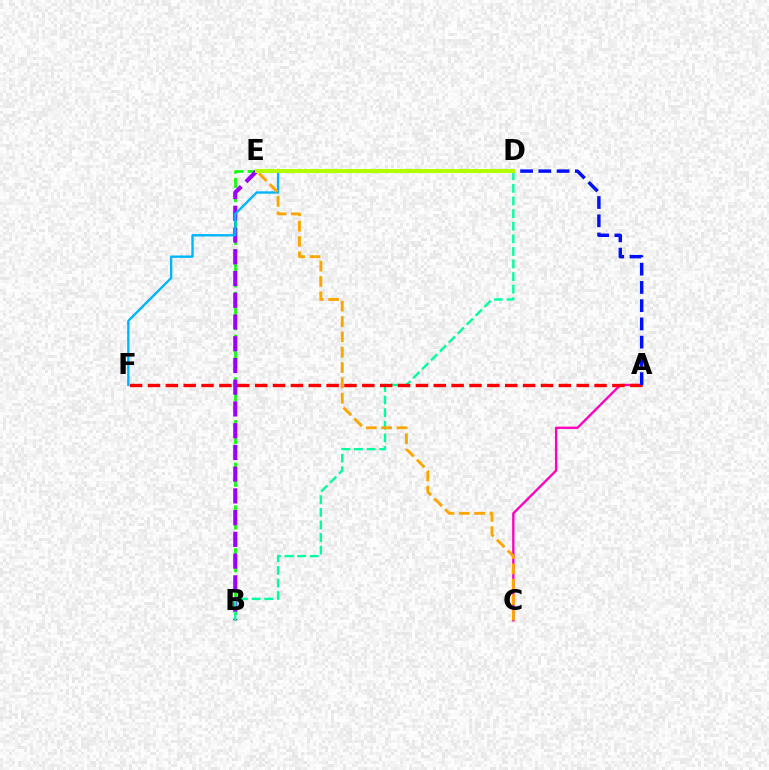{('B', 'E'): [{'color': '#08ff00', 'line_style': 'dashed', 'thickness': 1.93}, {'color': '#9b00ff', 'line_style': 'dashed', 'thickness': 2.95}], ('A', 'C'): [{'color': '#ff00bd', 'line_style': 'solid', 'thickness': 1.69}], ('D', 'F'): [{'color': '#00b5ff', 'line_style': 'solid', 'thickness': 1.69}], ('B', 'D'): [{'color': '#00ff9d', 'line_style': 'dashed', 'thickness': 1.71}], ('A', 'F'): [{'color': '#ff0000', 'line_style': 'dashed', 'thickness': 2.43}], ('C', 'E'): [{'color': '#ffa500', 'line_style': 'dashed', 'thickness': 2.09}], ('A', 'D'): [{'color': '#0010ff', 'line_style': 'dashed', 'thickness': 2.48}], ('D', 'E'): [{'color': '#b3ff00', 'line_style': 'solid', 'thickness': 2.94}]}